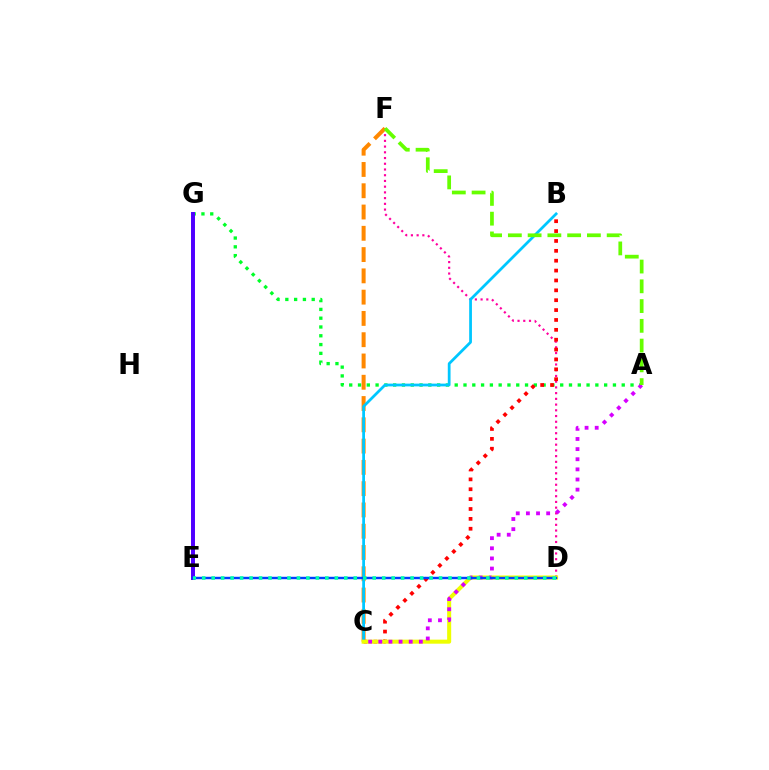{('A', 'G'): [{'color': '#00ff27', 'line_style': 'dotted', 'thickness': 2.39}], ('D', 'F'): [{'color': '#ff00a0', 'line_style': 'dotted', 'thickness': 1.56}], ('C', 'F'): [{'color': '#ff8800', 'line_style': 'dashed', 'thickness': 2.89}], ('B', 'C'): [{'color': '#00c7ff', 'line_style': 'solid', 'thickness': 1.99}, {'color': '#ff0000', 'line_style': 'dotted', 'thickness': 2.68}], ('C', 'D'): [{'color': '#eeff00', 'line_style': 'solid', 'thickness': 2.91}], ('E', 'G'): [{'color': '#4f00ff', 'line_style': 'solid', 'thickness': 2.85}], ('A', 'C'): [{'color': '#d600ff', 'line_style': 'dotted', 'thickness': 2.75}], ('A', 'F'): [{'color': '#66ff00', 'line_style': 'dashed', 'thickness': 2.68}], ('D', 'E'): [{'color': '#003fff', 'line_style': 'solid', 'thickness': 1.75}, {'color': '#00ffaf', 'line_style': 'dotted', 'thickness': 2.57}]}